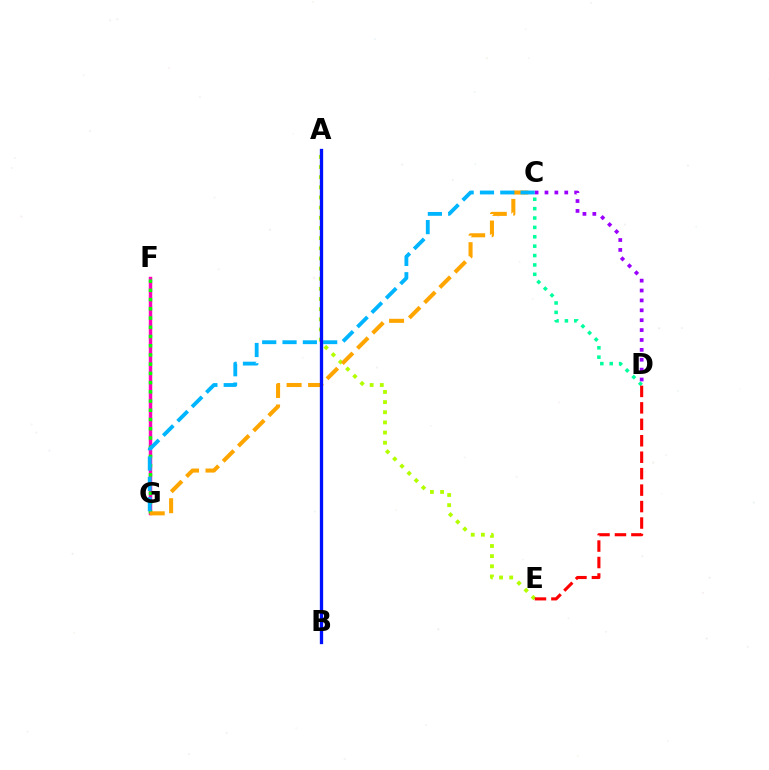{('F', 'G'): [{'color': '#ff00bd', 'line_style': 'solid', 'thickness': 2.47}, {'color': '#08ff00', 'line_style': 'dotted', 'thickness': 2.51}], ('A', 'E'): [{'color': '#b3ff00', 'line_style': 'dotted', 'thickness': 2.76}], ('C', 'D'): [{'color': '#9b00ff', 'line_style': 'dotted', 'thickness': 2.69}, {'color': '#00ff9d', 'line_style': 'dotted', 'thickness': 2.55}], ('C', 'G'): [{'color': '#ffa500', 'line_style': 'dashed', 'thickness': 2.92}, {'color': '#00b5ff', 'line_style': 'dashed', 'thickness': 2.76}], ('D', 'E'): [{'color': '#ff0000', 'line_style': 'dashed', 'thickness': 2.24}], ('A', 'B'): [{'color': '#0010ff', 'line_style': 'solid', 'thickness': 2.38}]}